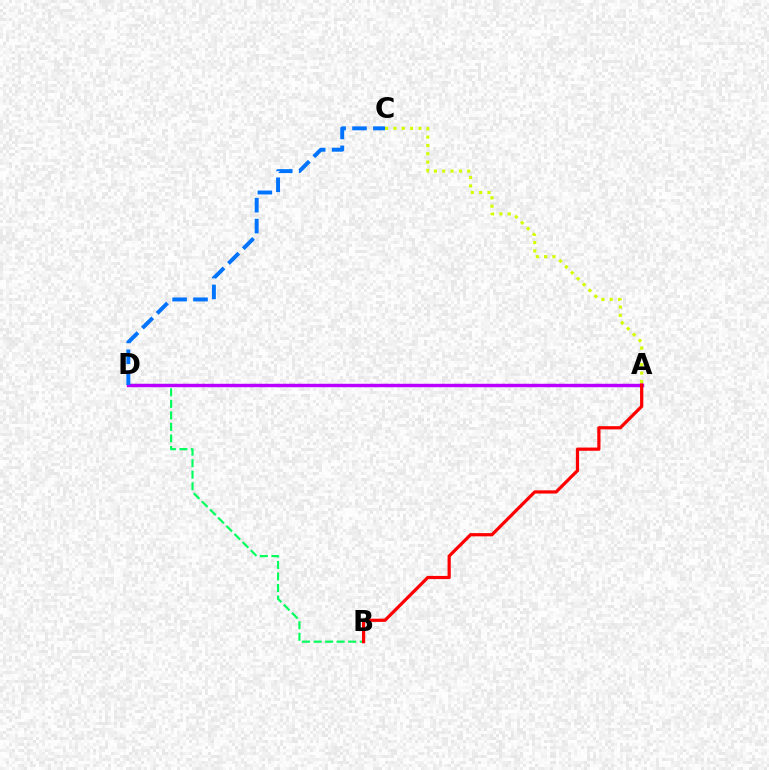{('B', 'D'): [{'color': '#00ff5c', 'line_style': 'dashed', 'thickness': 1.57}], ('A', 'C'): [{'color': '#d1ff00', 'line_style': 'dotted', 'thickness': 2.26}], ('A', 'D'): [{'color': '#b900ff', 'line_style': 'solid', 'thickness': 2.47}], ('A', 'B'): [{'color': '#ff0000', 'line_style': 'solid', 'thickness': 2.31}], ('C', 'D'): [{'color': '#0074ff', 'line_style': 'dashed', 'thickness': 2.84}]}